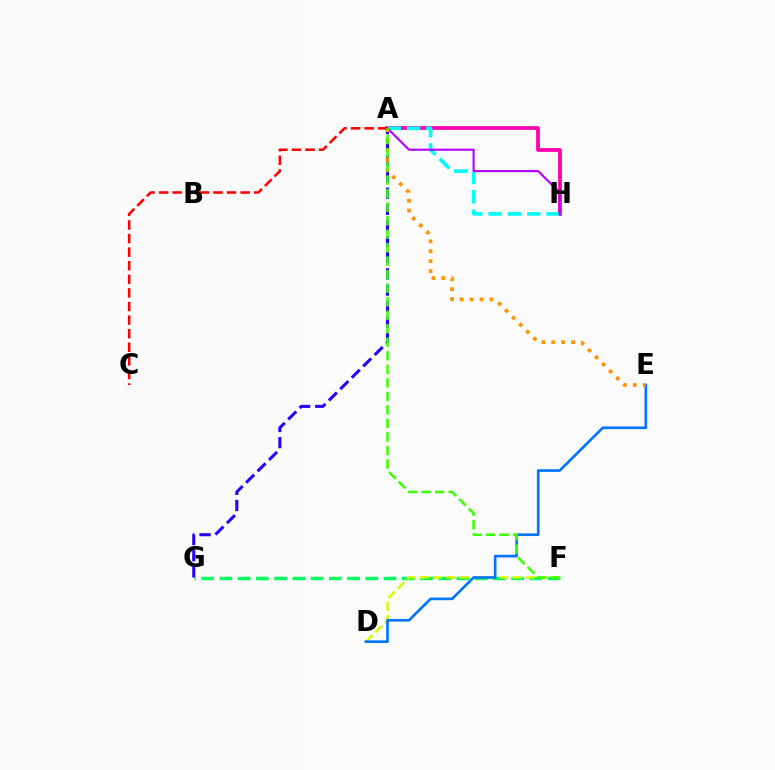{('F', 'G'): [{'color': '#00ff5c', 'line_style': 'dashed', 'thickness': 2.48}], ('A', 'H'): [{'color': '#ff00ac', 'line_style': 'solid', 'thickness': 2.7}, {'color': '#00fff6', 'line_style': 'dashed', 'thickness': 2.62}, {'color': '#b900ff', 'line_style': 'solid', 'thickness': 1.52}], ('D', 'F'): [{'color': '#d1ff00', 'line_style': 'dashed', 'thickness': 1.8}], ('D', 'E'): [{'color': '#0074ff', 'line_style': 'solid', 'thickness': 1.9}], ('A', 'G'): [{'color': '#2500ff', 'line_style': 'dashed', 'thickness': 2.19}], ('A', 'E'): [{'color': '#ff9400', 'line_style': 'dotted', 'thickness': 2.7}], ('A', 'C'): [{'color': '#ff0000', 'line_style': 'dashed', 'thickness': 1.85}], ('A', 'F'): [{'color': '#3dff00', 'line_style': 'dashed', 'thickness': 1.84}]}